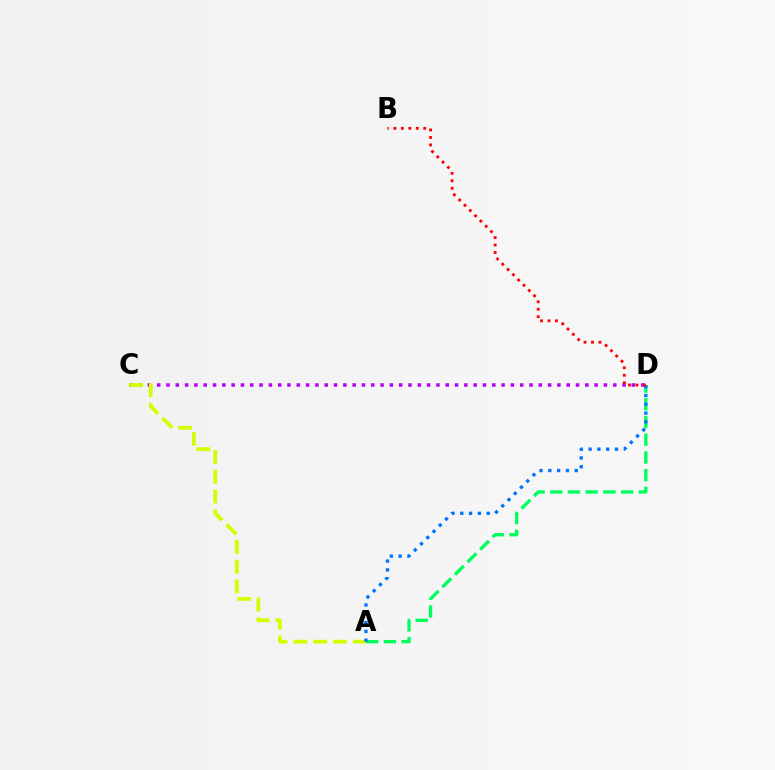{('A', 'D'): [{'color': '#00ff5c', 'line_style': 'dashed', 'thickness': 2.41}, {'color': '#0074ff', 'line_style': 'dotted', 'thickness': 2.39}], ('C', 'D'): [{'color': '#b900ff', 'line_style': 'dotted', 'thickness': 2.53}], ('A', 'C'): [{'color': '#d1ff00', 'line_style': 'dashed', 'thickness': 2.69}], ('B', 'D'): [{'color': '#ff0000', 'line_style': 'dotted', 'thickness': 2.03}]}